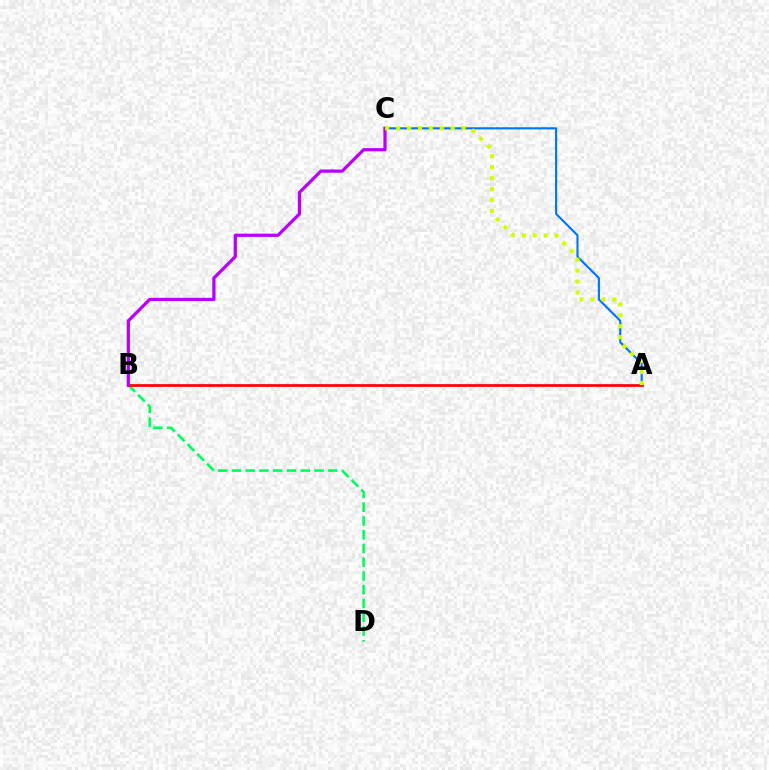{('B', 'D'): [{'color': '#00ff5c', 'line_style': 'dashed', 'thickness': 1.87}], ('A', 'C'): [{'color': '#0074ff', 'line_style': 'solid', 'thickness': 1.52}, {'color': '#d1ff00', 'line_style': 'dotted', 'thickness': 2.97}], ('A', 'B'): [{'color': '#ff0000', 'line_style': 'solid', 'thickness': 1.95}], ('B', 'C'): [{'color': '#b900ff', 'line_style': 'solid', 'thickness': 2.33}]}